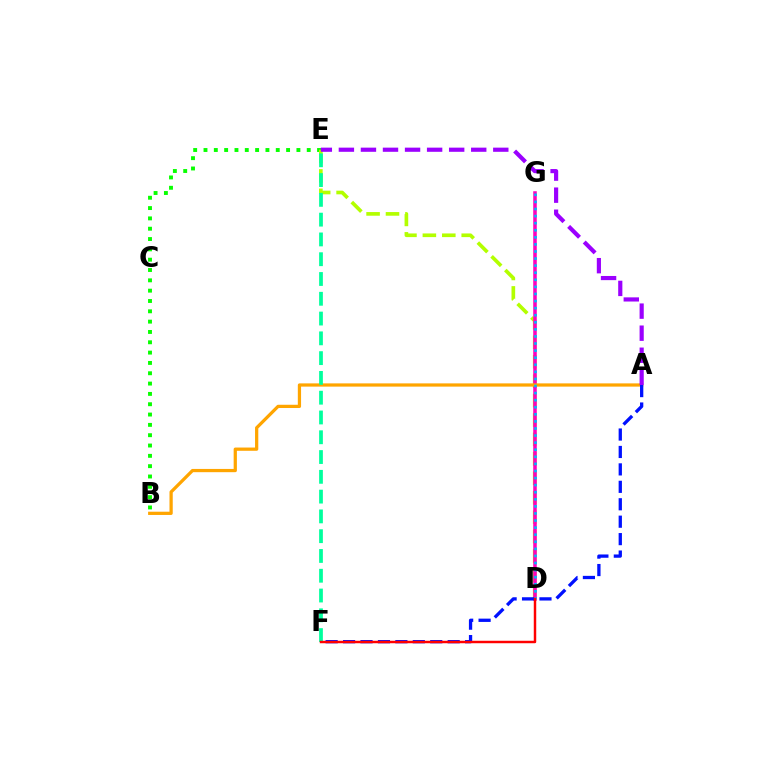{('B', 'E'): [{'color': '#08ff00', 'line_style': 'dotted', 'thickness': 2.8}], ('D', 'E'): [{'color': '#b3ff00', 'line_style': 'dashed', 'thickness': 2.64}], ('D', 'G'): [{'color': '#ff00bd', 'line_style': 'solid', 'thickness': 2.55}, {'color': '#00b5ff', 'line_style': 'dotted', 'thickness': 1.92}], ('A', 'B'): [{'color': '#ffa500', 'line_style': 'solid', 'thickness': 2.34}], ('E', 'F'): [{'color': '#00ff9d', 'line_style': 'dashed', 'thickness': 2.69}], ('A', 'E'): [{'color': '#9b00ff', 'line_style': 'dashed', 'thickness': 3.0}], ('A', 'F'): [{'color': '#0010ff', 'line_style': 'dashed', 'thickness': 2.37}], ('D', 'F'): [{'color': '#ff0000', 'line_style': 'solid', 'thickness': 1.77}]}